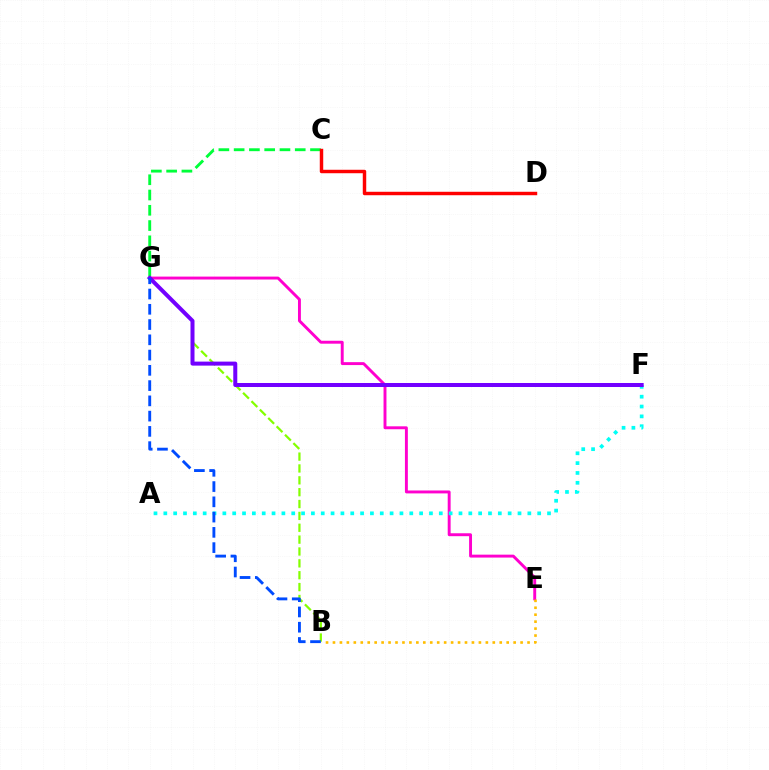{('E', 'G'): [{'color': '#ff00cf', 'line_style': 'solid', 'thickness': 2.1}], ('A', 'F'): [{'color': '#00fff6', 'line_style': 'dotted', 'thickness': 2.67}], ('C', 'G'): [{'color': '#00ff39', 'line_style': 'dashed', 'thickness': 2.07}], ('B', 'G'): [{'color': '#84ff00', 'line_style': 'dashed', 'thickness': 1.61}, {'color': '#004bff', 'line_style': 'dashed', 'thickness': 2.07}], ('B', 'E'): [{'color': '#ffbd00', 'line_style': 'dotted', 'thickness': 1.89}], ('C', 'D'): [{'color': '#ff0000', 'line_style': 'solid', 'thickness': 2.49}], ('F', 'G'): [{'color': '#7200ff', 'line_style': 'solid', 'thickness': 2.88}]}